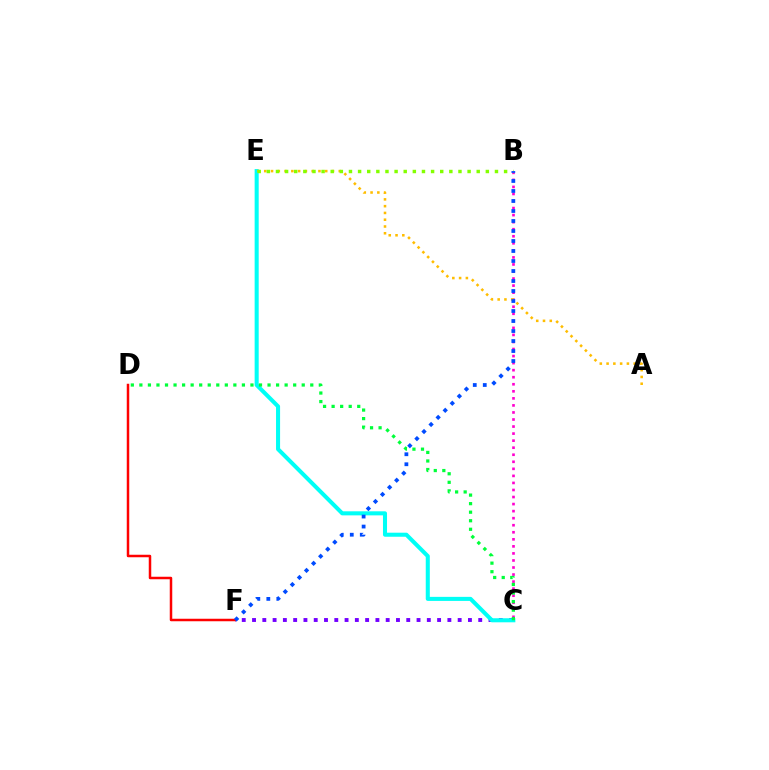{('B', 'C'): [{'color': '#ff00cf', 'line_style': 'dotted', 'thickness': 1.91}], ('C', 'F'): [{'color': '#7200ff', 'line_style': 'dotted', 'thickness': 2.79}], ('C', 'E'): [{'color': '#00fff6', 'line_style': 'solid', 'thickness': 2.92}], ('A', 'E'): [{'color': '#ffbd00', 'line_style': 'dotted', 'thickness': 1.84}], ('D', 'F'): [{'color': '#ff0000', 'line_style': 'solid', 'thickness': 1.8}], ('B', 'E'): [{'color': '#84ff00', 'line_style': 'dotted', 'thickness': 2.48}], ('C', 'D'): [{'color': '#00ff39', 'line_style': 'dotted', 'thickness': 2.32}], ('B', 'F'): [{'color': '#004bff', 'line_style': 'dotted', 'thickness': 2.72}]}